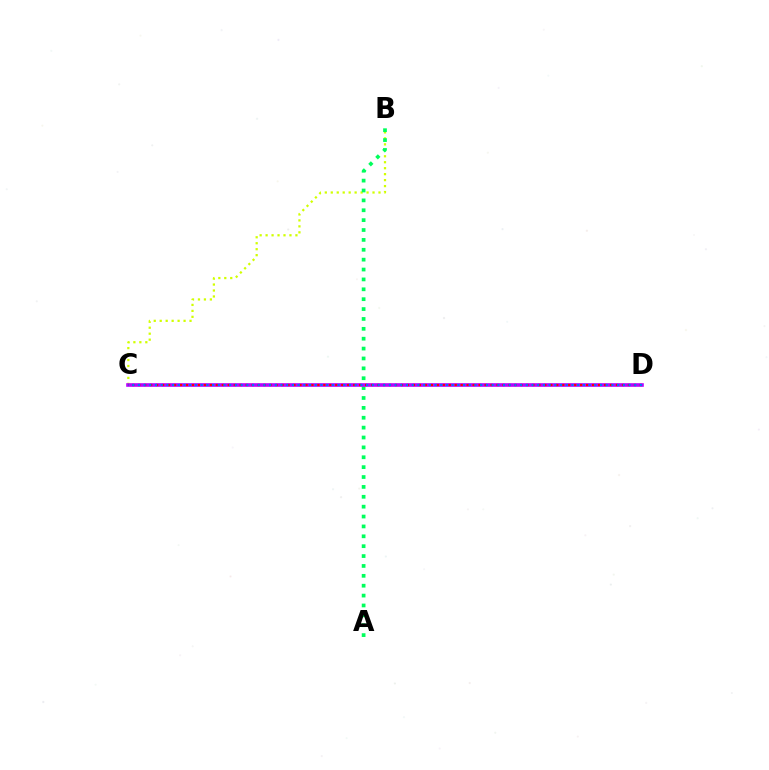{('B', 'C'): [{'color': '#d1ff00', 'line_style': 'dotted', 'thickness': 1.62}], ('A', 'B'): [{'color': '#00ff5c', 'line_style': 'dotted', 'thickness': 2.68}], ('C', 'D'): [{'color': '#b900ff', 'line_style': 'solid', 'thickness': 2.6}, {'color': '#ff0000', 'line_style': 'dotted', 'thickness': 1.62}, {'color': '#0074ff', 'line_style': 'dotted', 'thickness': 1.55}]}